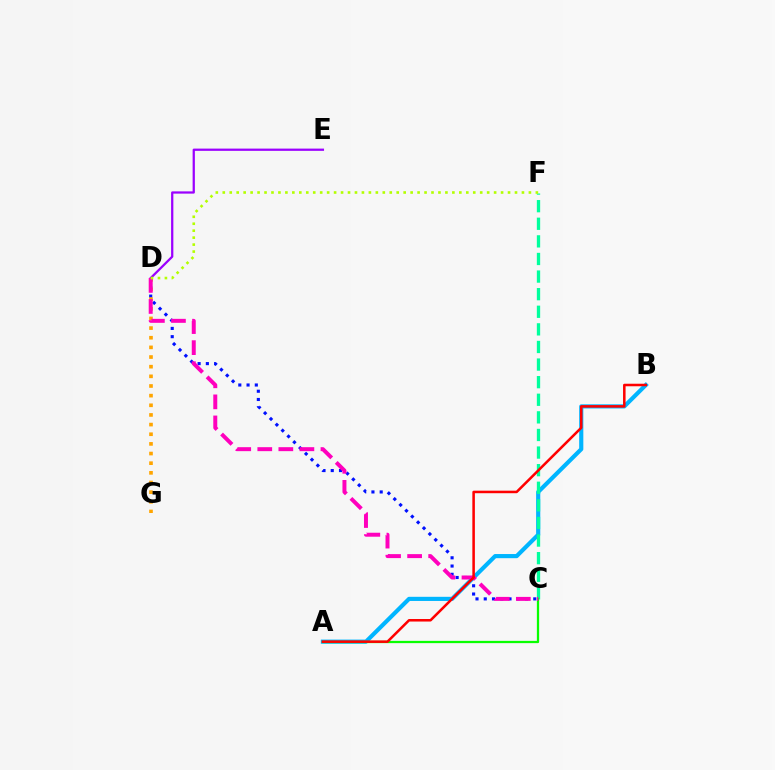{('C', 'D'): [{'color': '#0010ff', 'line_style': 'dotted', 'thickness': 2.24}, {'color': '#ff00bd', 'line_style': 'dashed', 'thickness': 2.86}], ('D', 'G'): [{'color': '#ffa500', 'line_style': 'dotted', 'thickness': 2.62}], ('D', 'E'): [{'color': '#9b00ff', 'line_style': 'solid', 'thickness': 1.62}], ('A', 'B'): [{'color': '#00b5ff', 'line_style': 'solid', 'thickness': 2.99}, {'color': '#ff0000', 'line_style': 'solid', 'thickness': 1.82}], ('C', 'F'): [{'color': '#00ff9d', 'line_style': 'dashed', 'thickness': 2.39}], ('A', 'C'): [{'color': '#08ff00', 'line_style': 'solid', 'thickness': 1.64}], ('D', 'F'): [{'color': '#b3ff00', 'line_style': 'dotted', 'thickness': 1.89}]}